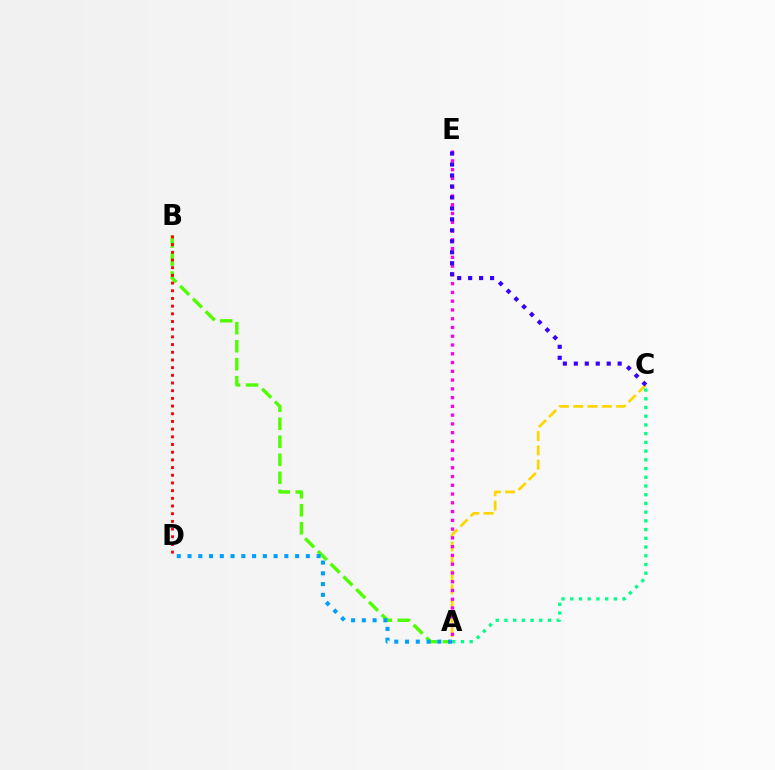{('A', 'B'): [{'color': '#4fff00', 'line_style': 'dashed', 'thickness': 2.45}], ('A', 'D'): [{'color': '#009eff', 'line_style': 'dotted', 'thickness': 2.92}], ('A', 'C'): [{'color': '#ffd500', 'line_style': 'dashed', 'thickness': 1.94}, {'color': '#00ff86', 'line_style': 'dotted', 'thickness': 2.37}], ('A', 'E'): [{'color': '#ff00ed', 'line_style': 'dotted', 'thickness': 2.38}], ('C', 'E'): [{'color': '#3700ff', 'line_style': 'dotted', 'thickness': 2.98}], ('B', 'D'): [{'color': '#ff0000', 'line_style': 'dotted', 'thickness': 2.09}]}